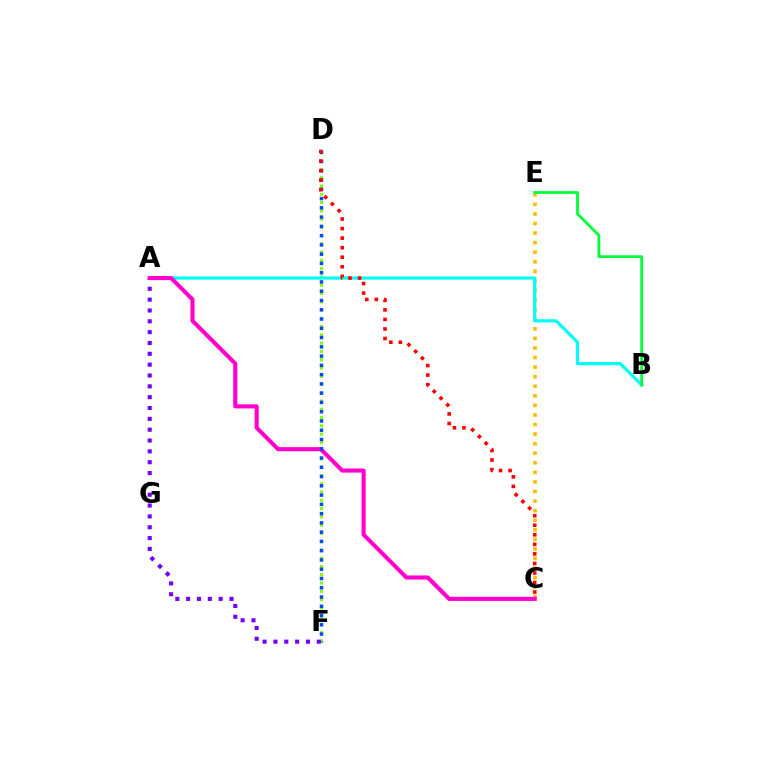{('D', 'F'): [{'color': '#84ff00', 'line_style': 'dotted', 'thickness': 2.25}, {'color': '#004bff', 'line_style': 'dotted', 'thickness': 2.52}], ('A', 'F'): [{'color': '#7200ff', 'line_style': 'dotted', 'thickness': 2.94}], ('C', 'E'): [{'color': '#ffbd00', 'line_style': 'dotted', 'thickness': 2.6}], ('A', 'B'): [{'color': '#00fff6', 'line_style': 'solid', 'thickness': 2.3}], ('A', 'C'): [{'color': '#ff00cf', 'line_style': 'solid', 'thickness': 2.95}], ('B', 'E'): [{'color': '#00ff39', 'line_style': 'solid', 'thickness': 2.02}], ('C', 'D'): [{'color': '#ff0000', 'line_style': 'dotted', 'thickness': 2.59}]}